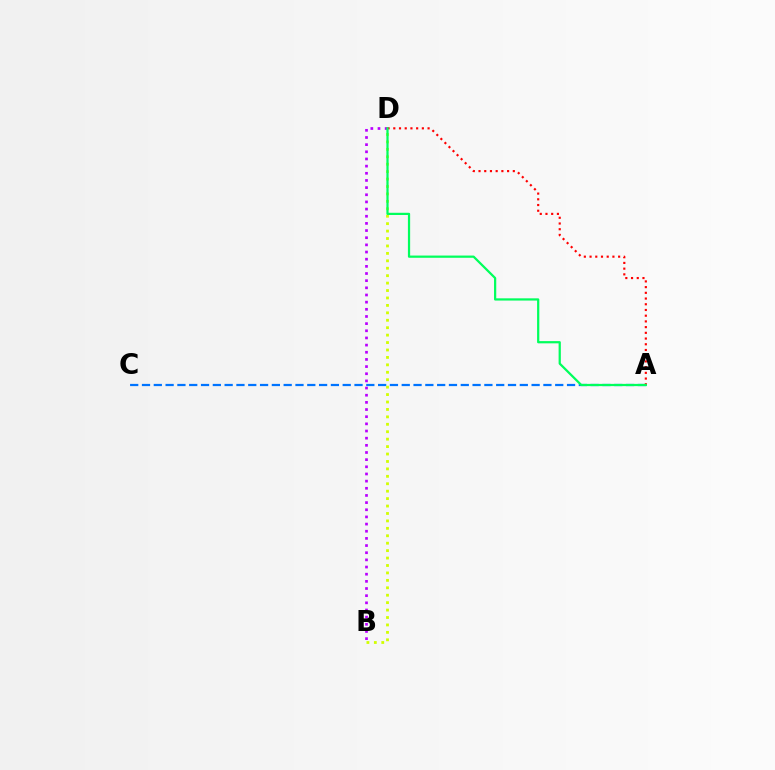{('A', 'C'): [{'color': '#0074ff', 'line_style': 'dashed', 'thickness': 1.6}], ('B', 'D'): [{'color': '#b900ff', 'line_style': 'dotted', 'thickness': 1.95}, {'color': '#d1ff00', 'line_style': 'dotted', 'thickness': 2.02}], ('A', 'D'): [{'color': '#ff0000', 'line_style': 'dotted', 'thickness': 1.55}, {'color': '#00ff5c', 'line_style': 'solid', 'thickness': 1.61}]}